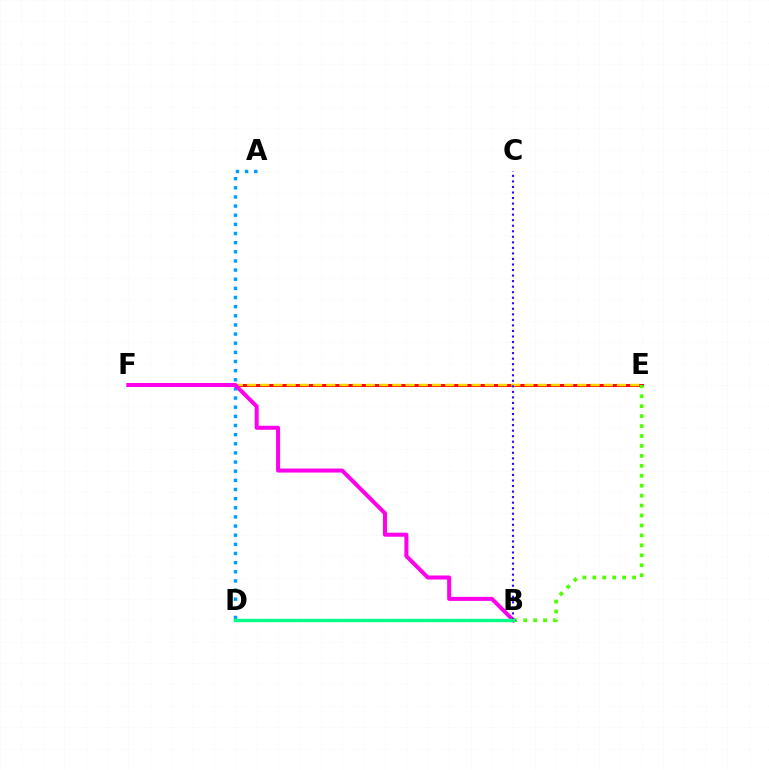{('A', 'D'): [{'color': '#009eff', 'line_style': 'dotted', 'thickness': 2.48}], ('E', 'F'): [{'color': '#ff0000', 'line_style': 'solid', 'thickness': 2.1}, {'color': '#ffd500', 'line_style': 'dashed', 'thickness': 1.79}], ('B', 'E'): [{'color': '#4fff00', 'line_style': 'dotted', 'thickness': 2.7}], ('B', 'F'): [{'color': '#ff00ed', 'line_style': 'solid', 'thickness': 2.9}], ('B', 'C'): [{'color': '#3700ff', 'line_style': 'dotted', 'thickness': 1.5}], ('B', 'D'): [{'color': '#00ff86', 'line_style': 'solid', 'thickness': 2.45}]}